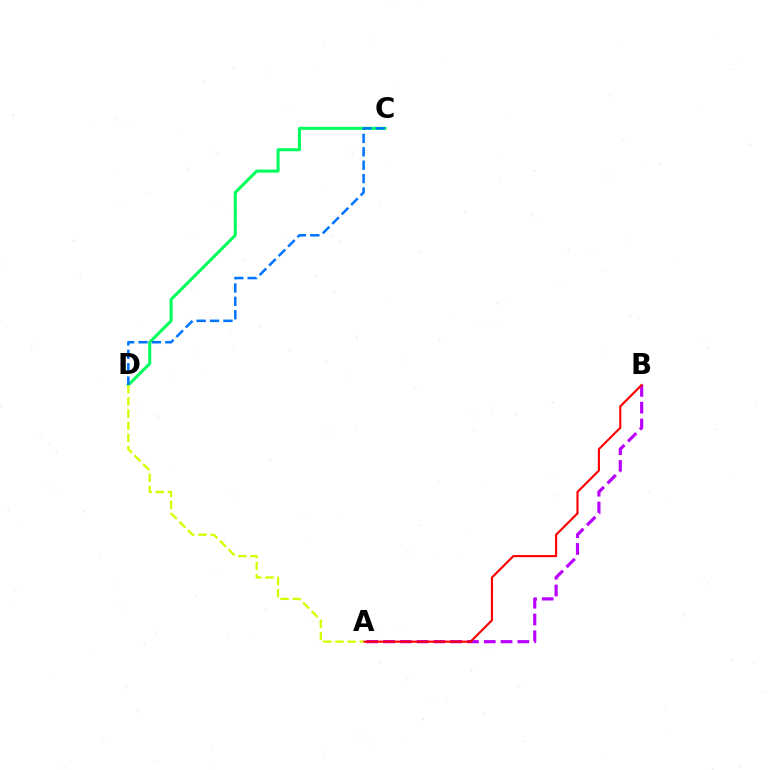{('A', 'B'): [{'color': '#b900ff', 'line_style': 'dashed', 'thickness': 2.28}, {'color': '#ff0000', 'line_style': 'solid', 'thickness': 1.54}], ('C', 'D'): [{'color': '#00ff5c', 'line_style': 'solid', 'thickness': 2.17}, {'color': '#0074ff', 'line_style': 'dashed', 'thickness': 1.82}], ('A', 'D'): [{'color': '#d1ff00', 'line_style': 'dashed', 'thickness': 1.65}]}